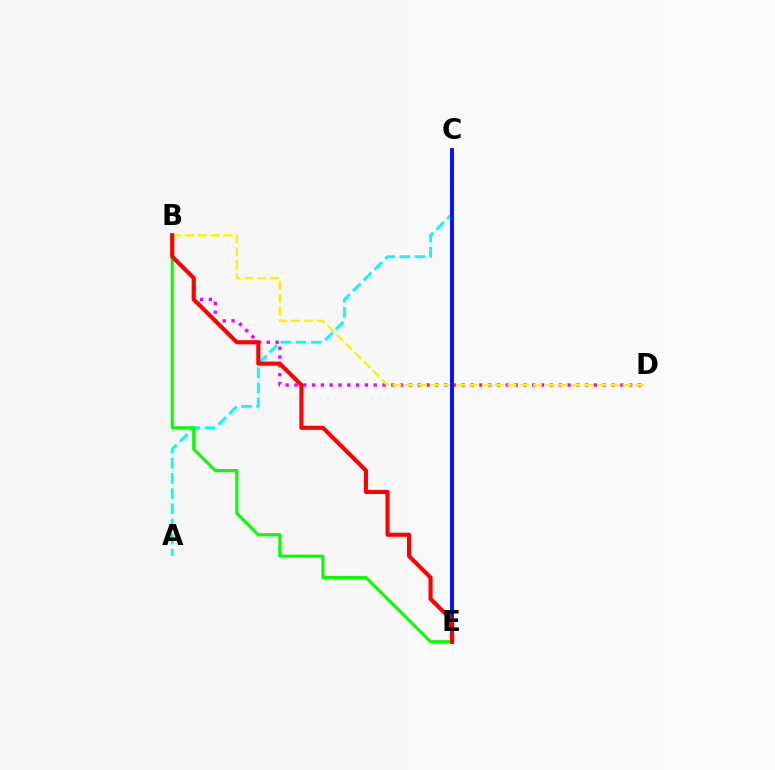{('B', 'D'): [{'color': '#ee00ff', 'line_style': 'dotted', 'thickness': 2.39}, {'color': '#fcf500', 'line_style': 'dashed', 'thickness': 1.74}], ('A', 'C'): [{'color': '#00fff6', 'line_style': 'dashed', 'thickness': 2.06}], ('C', 'E'): [{'color': '#0010ff', 'line_style': 'solid', 'thickness': 2.8}], ('B', 'E'): [{'color': '#08ff00', 'line_style': 'solid', 'thickness': 2.23}, {'color': '#ff0000', 'line_style': 'solid', 'thickness': 2.95}]}